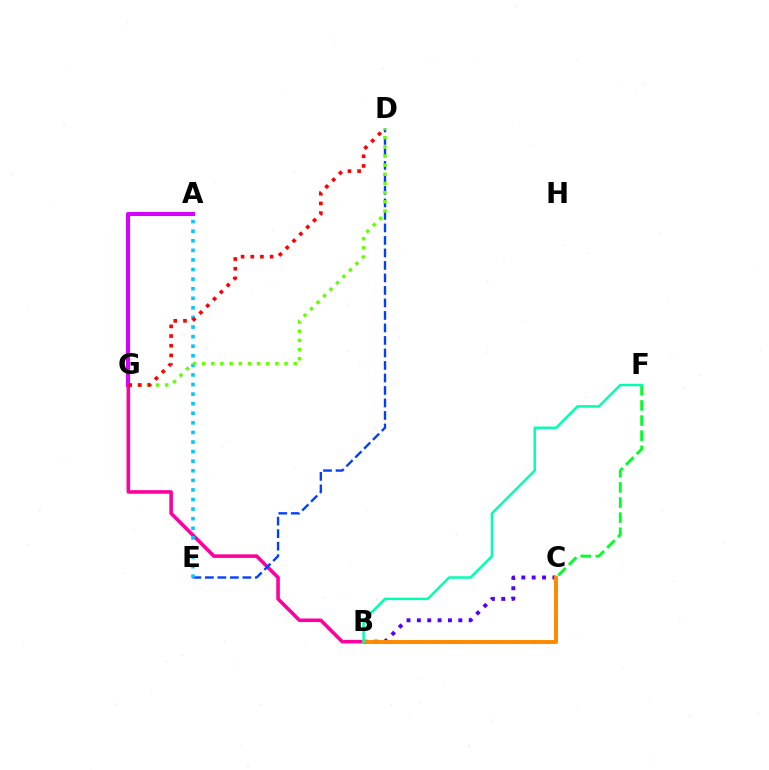{('B', 'G'): [{'color': '#ff00a0', 'line_style': 'solid', 'thickness': 2.57}], ('B', 'C'): [{'color': '#eeff00', 'line_style': 'dashed', 'thickness': 2.68}, {'color': '#4f00ff', 'line_style': 'dotted', 'thickness': 2.81}, {'color': '#ff8800', 'line_style': 'solid', 'thickness': 2.81}], ('D', 'E'): [{'color': '#003fff', 'line_style': 'dashed', 'thickness': 1.7}], ('C', 'F'): [{'color': '#00ff27', 'line_style': 'dashed', 'thickness': 2.06}], ('A', 'E'): [{'color': '#00c7ff', 'line_style': 'dotted', 'thickness': 2.6}], ('D', 'G'): [{'color': '#66ff00', 'line_style': 'dotted', 'thickness': 2.49}, {'color': '#ff0000', 'line_style': 'dotted', 'thickness': 2.63}], ('A', 'G'): [{'color': '#d600ff', 'line_style': 'solid', 'thickness': 2.94}], ('B', 'F'): [{'color': '#00ffaf', 'line_style': 'solid', 'thickness': 1.79}]}